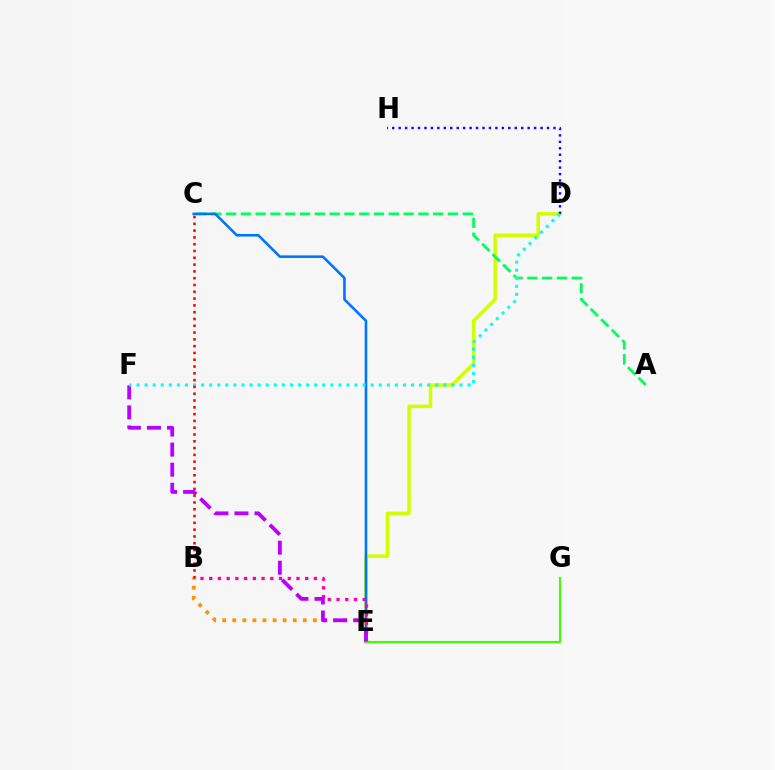{('D', 'E'): [{'color': '#d1ff00', 'line_style': 'solid', 'thickness': 2.53}], ('A', 'C'): [{'color': '#00ff5c', 'line_style': 'dashed', 'thickness': 2.01}], ('C', 'E'): [{'color': '#0074ff', 'line_style': 'solid', 'thickness': 1.86}], ('B', 'E'): [{'color': '#ff00ac', 'line_style': 'dotted', 'thickness': 2.37}, {'color': '#ff9400', 'line_style': 'dotted', 'thickness': 2.74}], ('D', 'H'): [{'color': '#2500ff', 'line_style': 'dotted', 'thickness': 1.75}], ('E', 'G'): [{'color': '#3dff00', 'line_style': 'solid', 'thickness': 1.54}], ('E', 'F'): [{'color': '#b900ff', 'line_style': 'dashed', 'thickness': 2.73}], ('D', 'F'): [{'color': '#00fff6', 'line_style': 'dotted', 'thickness': 2.19}], ('B', 'C'): [{'color': '#ff0000', 'line_style': 'dotted', 'thickness': 1.85}]}